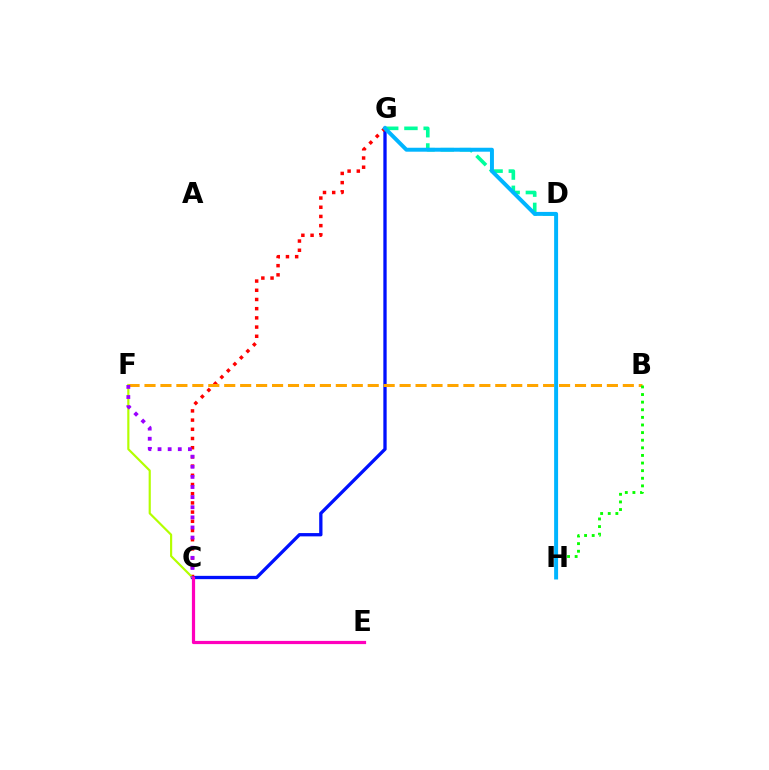{('C', 'G'): [{'color': '#0010ff', 'line_style': 'solid', 'thickness': 2.38}, {'color': '#ff0000', 'line_style': 'dotted', 'thickness': 2.5}], ('D', 'G'): [{'color': '#00ff9d', 'line_style': 'dashed', 'thickness': 2.61}], ('B', 'F'): [{'color': '#ffa500', 'line_style': 'dashed', 'thickness': 2.17}], ('B', 'H'): [{'color': '#08ff00', 'line_style': 'dotted', 'thickness': 2.07}], ('C', 'F'): [{'color': '#b3ff00', 'line_style': 'solid', 'thickness': 1.56}, {'color': '#9b00ff', 'line_style': 'dotted', 'thickness': 2.75}], ('C', 'E'): [{'color': '#ff00bd', 'line_style': 'solid', 'thickness': 2.31}], ('G', 'H'): [{'color': '#00b5ff', 'line_style': 'solid', 'thickness': 2.85}]}